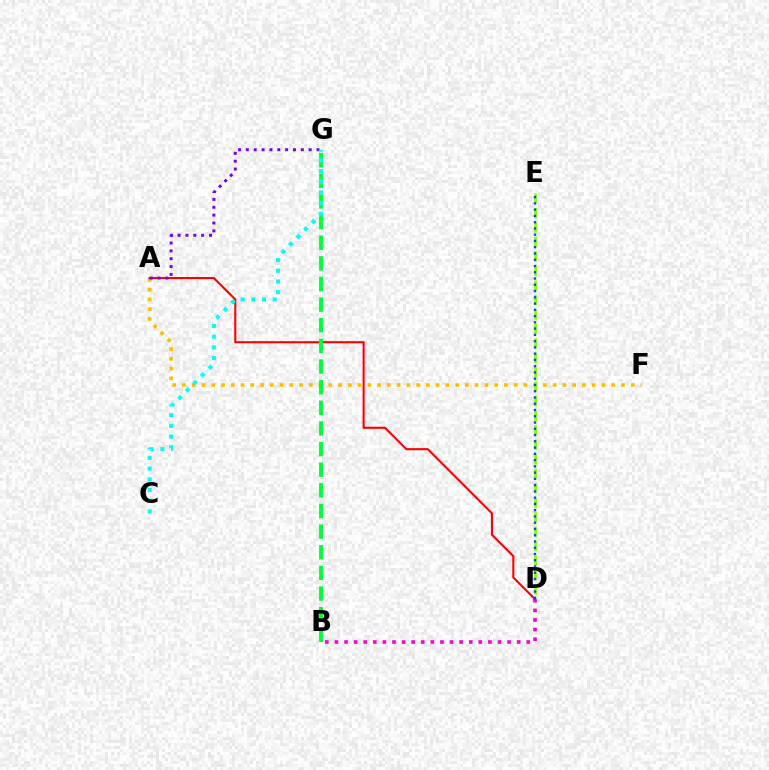{('A', 'F'): [{'color': '#ffbd00', 'line_style': 'dotted', 'thickness': 2.65}], ('D', 'E'): [{'color': '#84ff00', 'line_style': 'dashed', 'thickness': 1.97}, {'color': '#004bff', 'line_style': 'dotted', 'thickness': 1.7}], ('B', 'D'): [{'color': '#ff00cf', 'line_style': 'dotted', 'thickness': 2.61}], ('A', 'D'): [{'color': '#ff0000', 'line_style': 'solid', 'thickness': 1.5}], ('A', 'G'): [{'color': '#7200ff', 'line_style': 'dotted', 'thickness': 2.13}], ('B', 'G'): [{'color': '#00ff39', 'line_style': 'dashed', 'thickness': 2.8}], ('C', 'G'): [{'color': '#00fff6', 'line_style': 'dotted', 'thickness': 2.9}]}